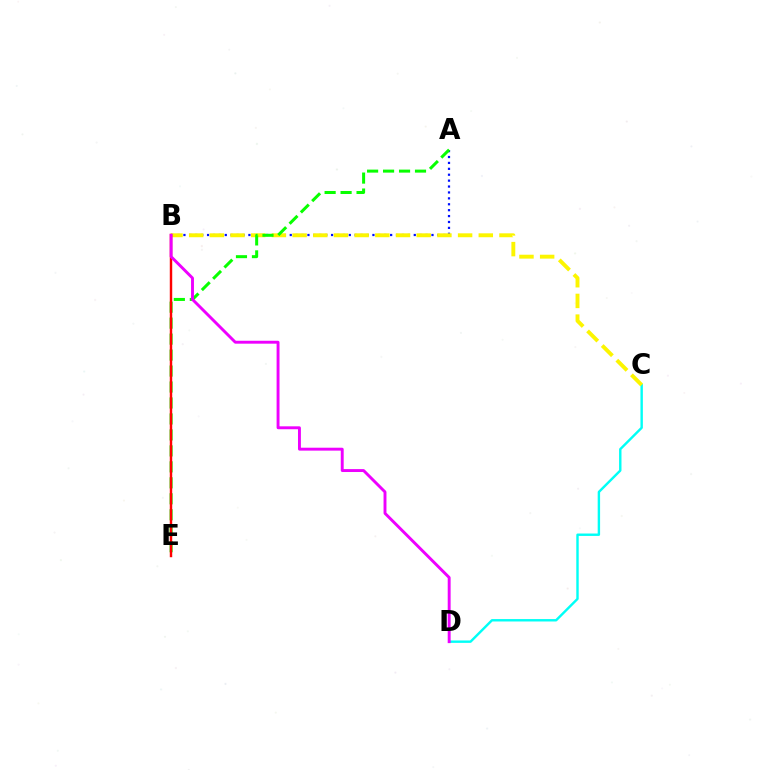{('C', 'D'): [{'color': '#00fff6', 'line_style': 'solid', 'thickness': 1.74}], ('A', 'B'): [{'color': '#0010ff', 'line_style': 'dotted', 'thickness': 1.6}], ('B', 'C'): [{'color': '#fcf500', 'line_style': 'dashed', 'thickness': 2.81}], ('A', 'E'): [{'color': '#08ff00', 'line_style': 'dashed', 'thickness': 2.17}], ('B', 'E'): [{'color': '#ff0000', 'line_style': 'solid', 'thickness': 1.76}], ('B', 'D'): [{'color': '#ee00ff', 'line_style': 'solid', 'thickness': 2.1}]}